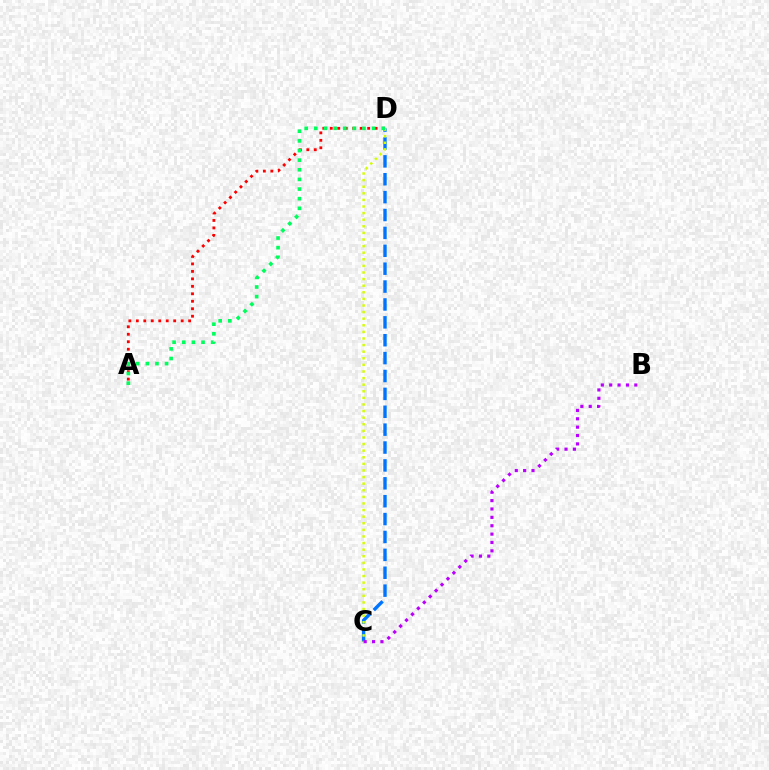{('C', 'D'): [{'color': '#0074ff', 'line_style': 'dashed', 'thickness': 2.43}, {'color': '#d1ff00', 'line_style': 'dotted', 'thickness': 1.79}], ('A', 'D'): [{'color': '#ff0000', 'line_style': 'dotted', 'thickness': 2.03}, {'color': '#00ff5c', 'line_style': 'dotted', 'thickness': 2.62}], ('B', 'C'): [{'color': '#b900ff', 'line_style': 'dotted', 'thickness': 2.27}]}